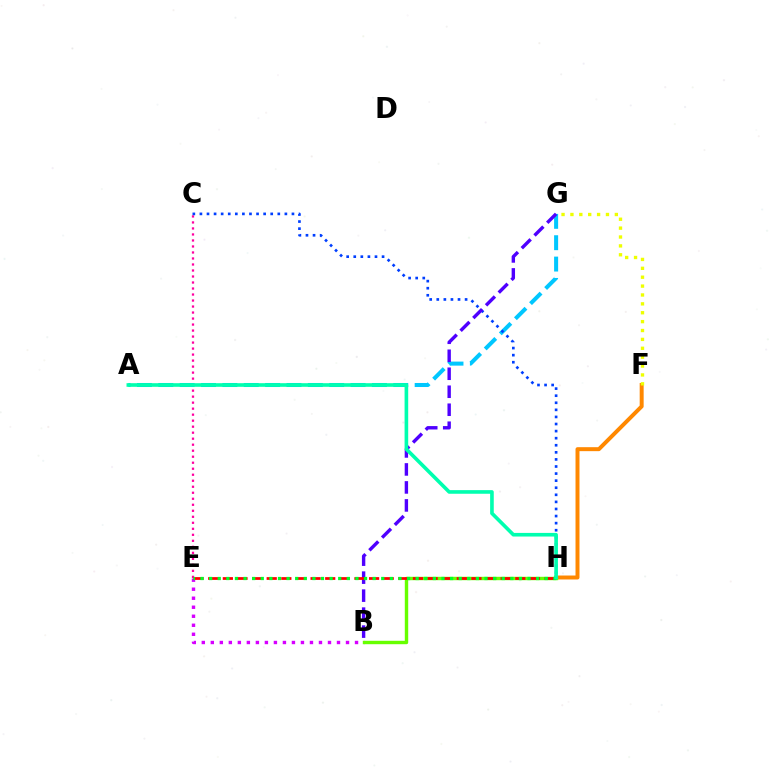{('F', 'H'): [{'color': '#ff8800', 'line_style': 'solid', 'thickness': 2.86}], ('C', 'E'): [{'color': '#ff00a0', 'line_style': 'dotted', 'thickness': 1.63}], ('A', 'G'): [{'color': '#00c7ff', 'line_style': 'dashed', 'thickness': 2.9}], ('C', 'H'): [{'color': '#003fff', 'line_style': 'dotted', 'thickness': 1.92}], ('B', 'E'): [{'color': '#d600ff', 'line_style': 'dotted', 'thickness': 2.45}], ('B', 'G'): [{'color': '#4f00ff', 'line_style': 'dashed', 'thickness': 2.44}], ('B', 'H'): [{'color': '#66ff00', 'line_style': 'solid', 'thickness': 2.45}], ('E', 'H'): [{'color': '#ff0000', 'line_style': 'dashed', 'thickness': 1.99}, {'color': '#00ff27', 'line_style': 'dotted', 'thickness': 2.34}], ('A', 'H'): [{'color': '#00ffaf', 'line_style': 'solid', 'thickness': 2.61}], ('F', 'G'): [{'color': '#eeff00', 'line_style': 'dotted', 'thickness': 2.41}]}